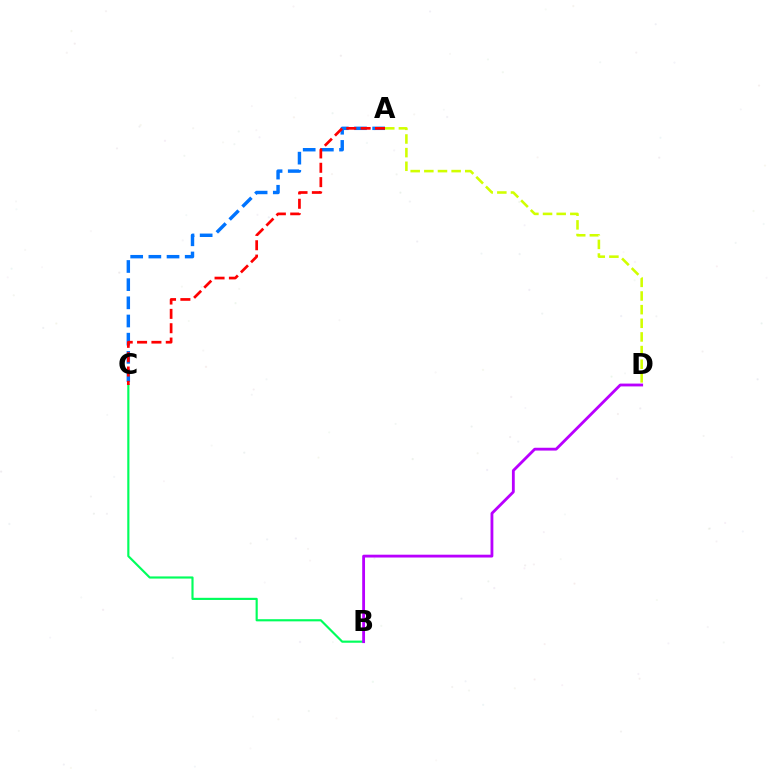{('B', 'C'): [{'color': '#00ff5c', 'line_style': 'solid', 'thickness': 1.55}], ('A', 'C'): [{'color': '#0074ff', 'line_style': 'dashed', 'thickness': 2.47}, {'color': '#ff0000', 'line_style': 'dashed', 'thickness': 1.95}], ('B', 'D'): [{'color': '#b900ff', 'line_style': 'solid', 'thickness': 2.03}], ('A', 'D'): [{'color': '#d1ff00', 'line_style': 'dashed', 'thickness': 1.85}]}